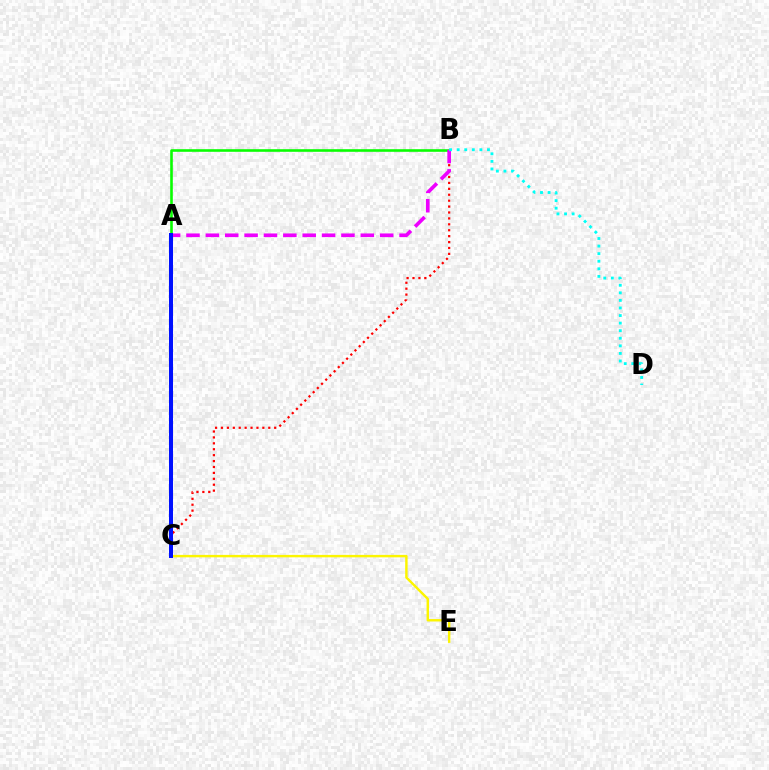{('C', 'E'): [{'color': '#fcf500', 'line_style': 'solid', 'thickness': 1.75}], ('A', 'B'): [{'color': '#08ff00', 'line_style': 'solid', 'thickness': 1.87}, {'color': '#ee00ff', 'line_style': 'dashed', 'thickness': 2.63}], ('B', 'C'): [{'color': '#ff0000', 'line_style': 'dotted', 'thickness': 1.61}], ('B', 'D'): [{'color': '#00fff6', 'line_style': 'dotted', 'thickness': 2.06}], ('A', 'C'): [{'color': '#0010ff', 'line_style': 'solid', 'thickness': 2.89}]}